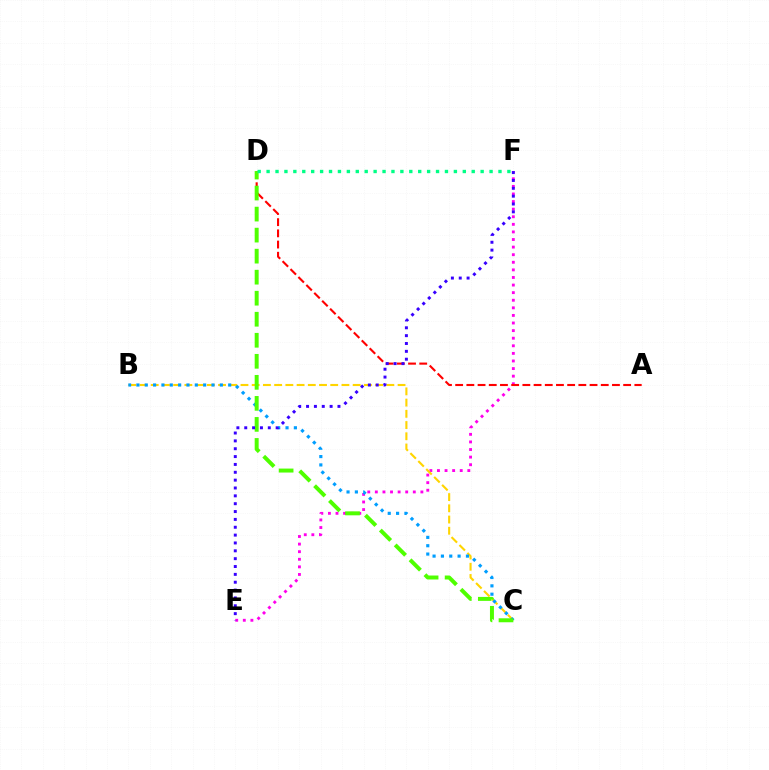{('E', 'F'): [{'color': '#ff00ed', 'line_style': 'dotted', 'thickness': 2.06}, {'color': '#3700ff', 'line_style': 'dotted', 'thickness': 2.13}], ('B', 'C'): [{'color': '#ffd500', 'line_style': 'dashed', 'thickness': 1.52}, {'color': '#009eff', 'line_style': 'dotted', 'thickness': 2.27}], ('A', 'D'): [{'color': '#ff0000', 'line_style': 'dashed', 'thickness': 1.52}], ('C', 'D'): [{'color': '#4fff00', 'line_style': 'dashed', 'thickness': 2.86}], ('D', 'F'): [{'color': '#00ff86', 'line_style': 'dotted', 'thickness': 2.42}]}